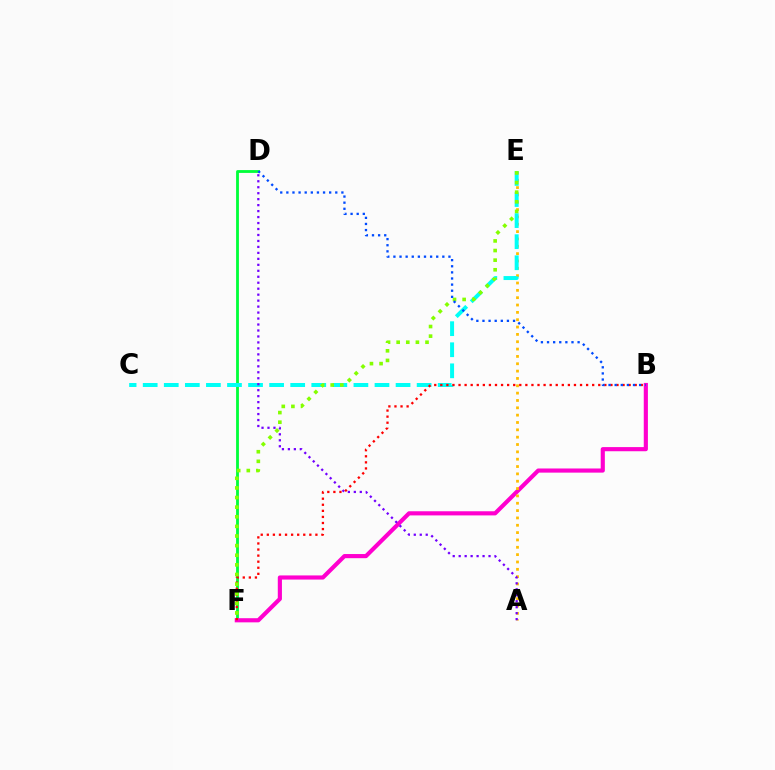{('D', 'F'): [{'color': '#00ff39', 'line_style': 'solid', 'thickness': 2.03}], ('B', 'F'): [{'color': '#ff00cf', 'line_style': 'solid', 'thickness': 2.98}, {'color': '#ff0000', 'line_style': 'dotted', 'thickness': 1.65}], ('A', 'E'): [{'color': '#ffbd00', 'line_style': 'dotted', 'thickness': 1.99}], ('C', 'E'): [{'color': '#00fff6', 'line_style': 'dashed', 'thickness': 2.86}], ('A', 'D'): [{'color': '#7200ff', 'line_style': 'dotted', 'thickness': 1.62}], ('E', 'F'): [{'color': '#84ff00', 'line_style': 'dotted', 'thickness': 2.61}], ('B', 'D'): [{'color': '#004bff', 'line_style': 'dotted', 'thickness': 1.66}]}